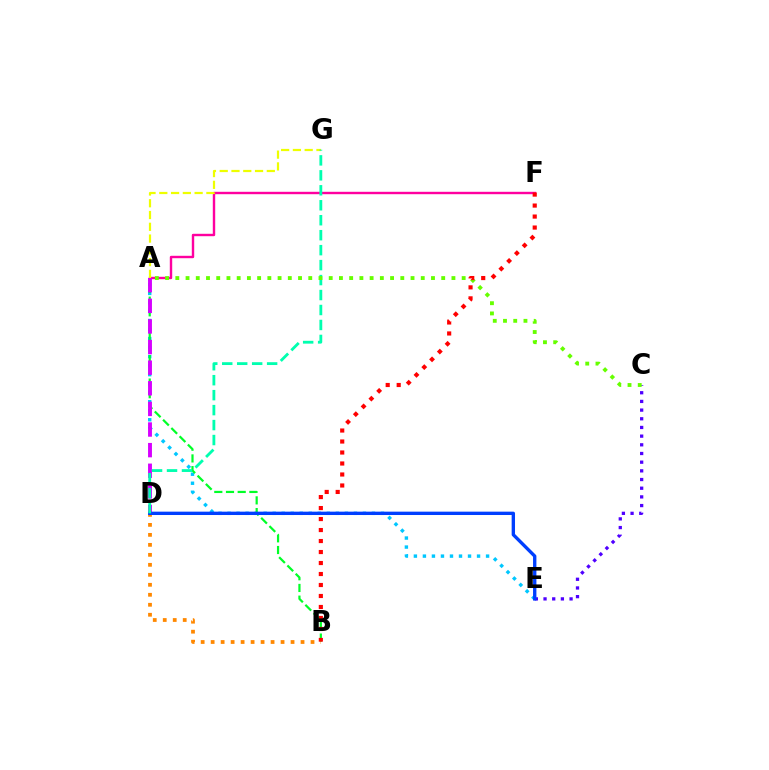{('A', 'E'): [{'color': '#00c7ff', 'line_style': 'dotted', 'thickness': 2.45}], ('A', 'F'): [{'color': '#ff00a0', 'line_style': 'solid', 'thickness': 1.73}], ('C', 'E'): [{'color': '#4f00ff', 'line_style': 'dotted', 'thickness': 2.36}], ('A', 'B'): [{'color': '#00ff27', 'line_style': 'dashed', 'thickness': 1.59}], ('B', 'D'): [{'color': '#ff8800', 'line_style': 'dotted', 'thickness': 2.71}], ('A', 'D'): [{'color': '#d600ff', 'line_style': 'dashed', 'thickness': 2.8}], ('D', 'E'): [{'color': '#003fff', 'line_style': 'solid', 'thickness': 2.41}], ('A', 'G'): [{'color': '#eeff00', 'line_style': 'dashed', 'thickness': 1.6}], ('D', 'G'): [{'color': '#00ffaf', 'line_style': 'dashed', 'thickness': 2.03}], ('A', 'C'): [{'color': '#66ff00', 'line_style': 'dotted', 'thickness': 2.78}], ('B', 'F'): [{'color': '#ff0000', 'line_style': 'dotted', 'thickness': 2.99}]}